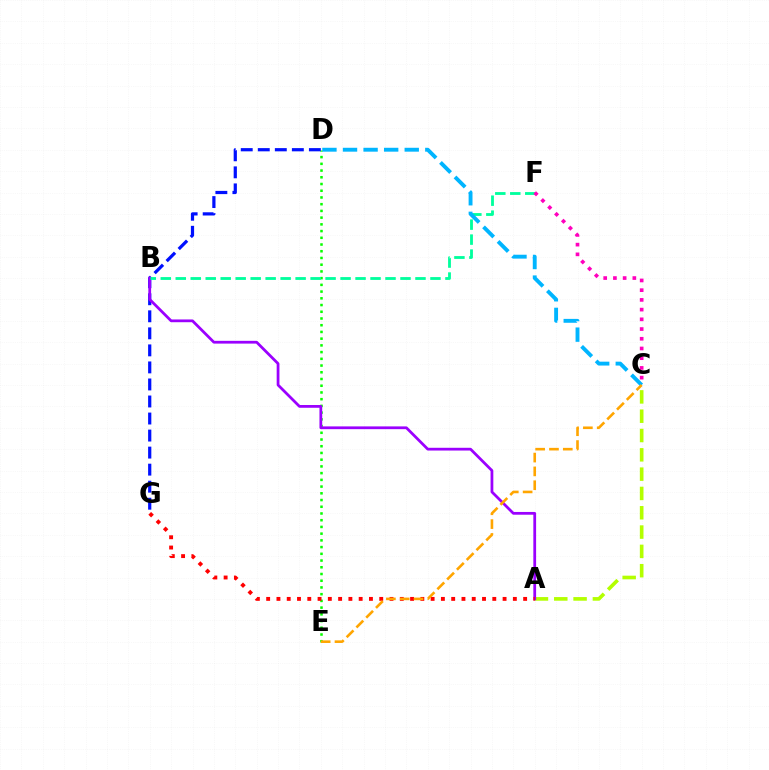{('D', 'E'): [{'color': '#08ff00', 'line_style': 'dotted', 'thickness': 1.83}], ('A', 'C'): [{'color': '#b3ff00', 'line_style': 'dashed', 'thickness': 2.62}], ('D', 'G'): [{'color': '#0010ff', 'line_style': 'dashed', 'thickness': 2.31}], ('A', 'B'): [{'color': '#9b00ff', 'line_style': 'solid', 'thickness': 1.99}], ('B', 'F'): [{'color': '#00ff9d', 'line_style': 'dashed', 'thickness': 2.04}], ('C', 'F'): [{'color': '#ff00bd', 'line_style': 'dotted', 'thickness': 2.64}], ('A', 'G'): [{'color': '#ff0000', 'line_style': 'dotted', 'thickness': 2.79}], ('C', 'D'): [{'color': '#00b5ff', 'line_style': 'dashed', 'thickness': 2.79}], ('C', 'E'): [{'color': '#ffa500', 'line_style': 'dashed', 'thickness': 1.88}]}